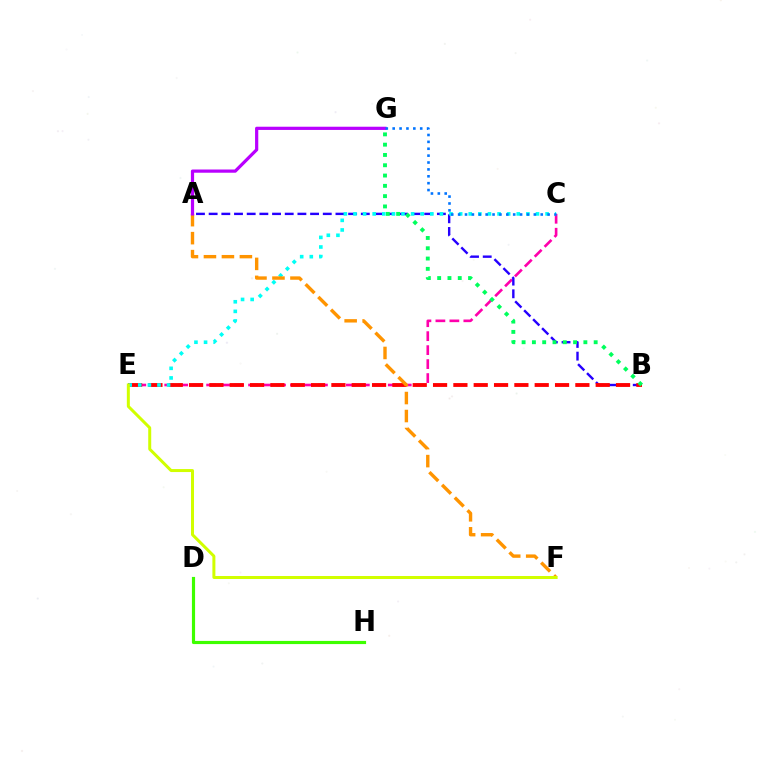{('C', 'E'): [{'color': '#ff00ac', 'line_style': 'dashed', 'thickness': 1.9}, {'color': '#00fff6', 'line_style': 'dotted', 'thickness': 2.61}], ('A', 'B'): [{'color': '#2500ff', 'line_style': 'dashed', 'thickness': 1.72}], ('B', 'E'): [{'color': '#ff0000', 'line_style': 'dashed', 'thickness': 2.76}], ('B', 'G'): [{'color': '#00ff5c', 'line_style': 'dotted', 'thickness': 2.8}], ('A', 'F'): [{'color': '#ff9400', 'line_style': 'dashed', 'thickness': 2.44}], ('D', 'H'): [{'color': '#3dff00', 'line_style': 'solid', 'thickness': 2.28}], ('E', 'F'): [{'color': '#d1ff00', 'line_style': 'solid', 'thickness': 2.16}], ('A', 'G'): [{'color': '#b900ff', 'line_style': 'solid', 'thickness': 2.31}], ('C', 'G'): [{'color': '#0074ff', 'line_style': 'dotted', 'thickness': 1.87}]}